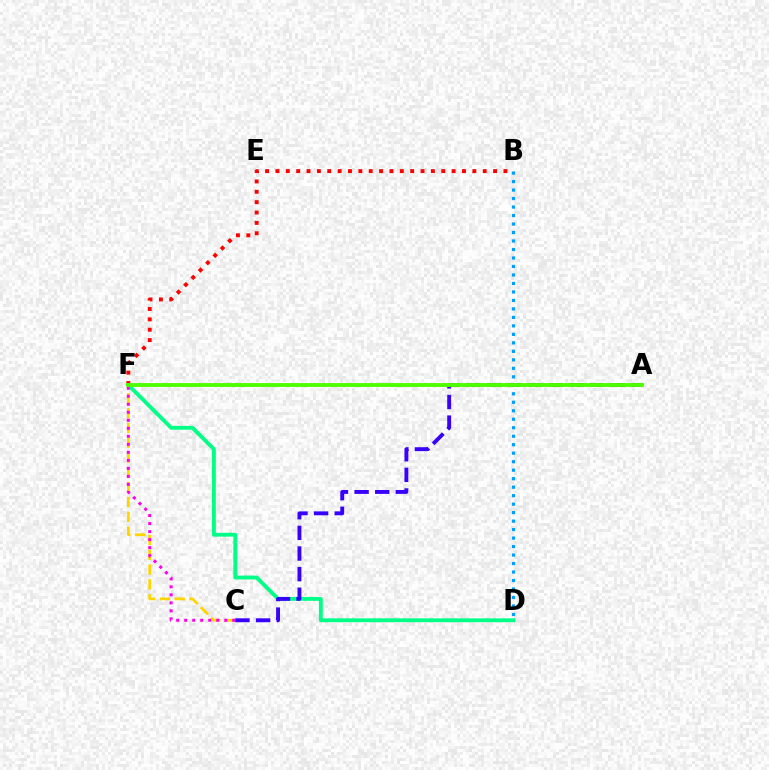{('D', 'F'): [{'color': '#00ff86', 'line_style': 'solid', 'thickness': 2.77}], ('C', 'F'): [{'color': '#ffd500', 'line_style': 'dashed', 'thickness': 2.01}, {'color': '#ff00ed', 'line_style': 'dotted', 'thickness': 2.18}], ('A', 'C'): [{'color': '#3700ff', 'line_style': 'dashed', 'thickness': 2.8}], ('B', 'F'): [{'color': '#ff0000', 'line_style': 'dotted', 'thickness': 2.82}], ('B', 'D'): [{'color': '#009eff', 'line_style': 'dotted', 'thickness': 2.31}], ('A', 'F'): [{'color': '#4fff00', 'line_style': 'solid', 'thickness': 2.79}]}